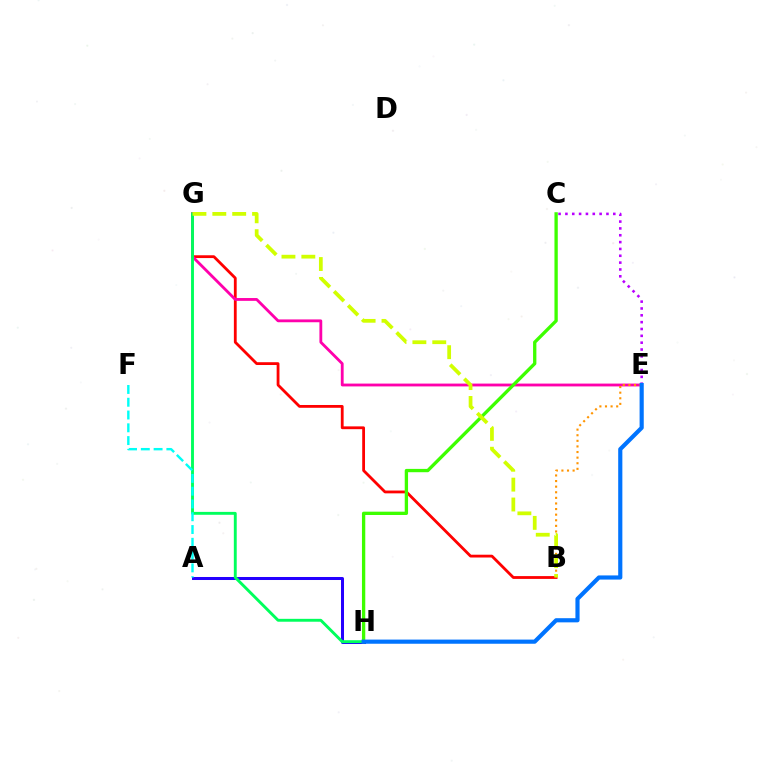{('B', 'G'): [{'color': '#ff0000', 'line_style': 'solid', 'thickness': 2.02}, {'color': '#d1ff00', 'line_style': 'dashed', 'thickness': 2.7}], ('E', 'G'): [{'color': '#ff00ac', 'line_style': 'solid', 'thickness': 2.03}], ('C', 'E'): [{'color': '#b900ff', 'line_style': 'dotted', 'thickness': 1.86}], ('A', 'H'): [{'color': '#2500ff', 'line_style': 'solid', 'thickness': 2.17}], ('G', 'H'): [{'color': '#00ff5c', 'line_style': 'solid', 'thickness': 2.08}], ('C', 'H'): [{'color': '#3dff00', 'line_style': 'solid', 'thickness': 2.39}], ('B', 'E'): [{'color': '#ff9400', 'line_style': 'dotted', 'thickness': 1.52}], ('A', 'F'): [{'color': '#00fff6', 'line_style': 'dashed', 'thickness': 1.74}], ('E', 'H'): [{'color': '#0074ff', 'line_style': 'solid', 'thickness': 2.99}]}